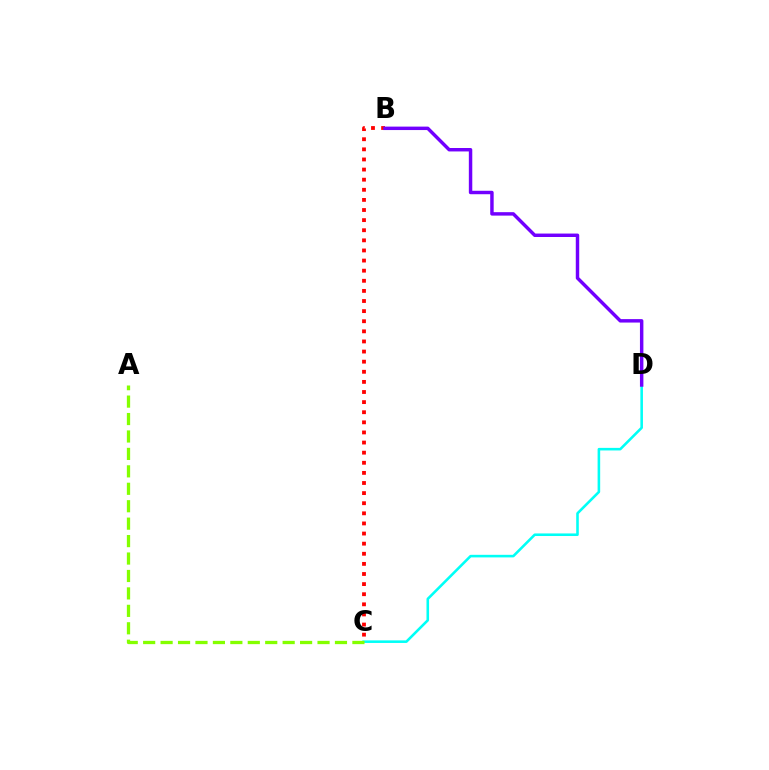{('C', 'D'): [{'color': '#00fff6', 'line_style': 'solid', 'thickness': 1.86}], ('B', 'C'): [{'color': '#ff0000', 'line_style': 'dotted', 'thickness': 2.75}], ('B', 'D'): [{'color': '#7200ff', 'line_style': 'solid', 'thickness': 2.48}], ('A', 'C'): [{'color': '#84ff00', 'line_style': 'dashed', 'thickness': 2.37}]}